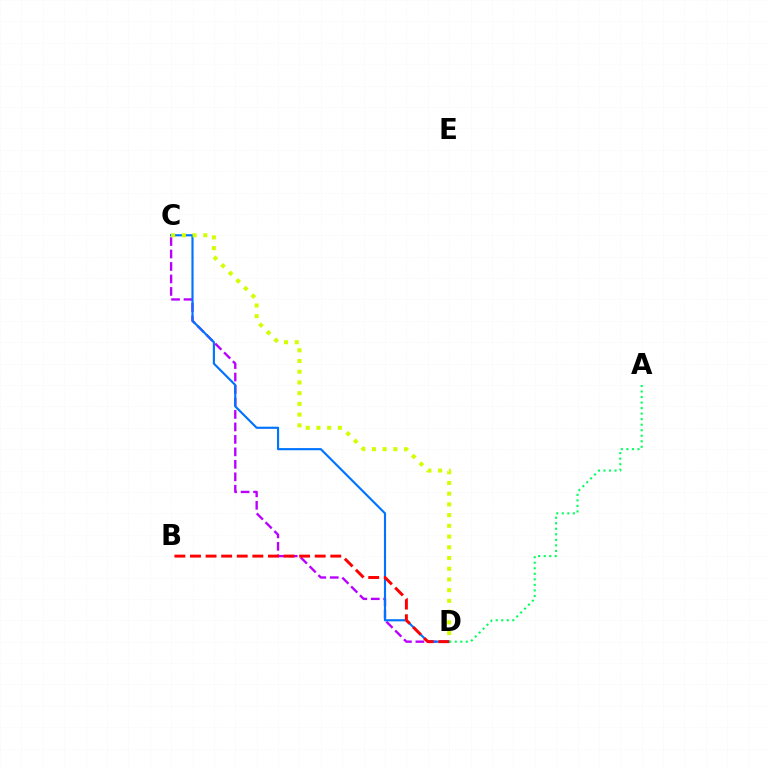{('C', 'D'): [{'color': '#b900ff', 'line_style': 'dashed', 'thickness': 1.69}, {'color': '#0074ff', 'line_style': 'solid', 'thickness': 1.55}, {'color': '#d1ff00', 'line_style': 'dotted', 'thickness': 2.91}], ('B', 'D'): [{'color': '#ff0000', 'line_style': 'dashed', 'thickness': 2.12}], ('A', 'D'): [{'color': '#00ff5c', 'line_style': 'dotted', 'thickness': 1.5}]}